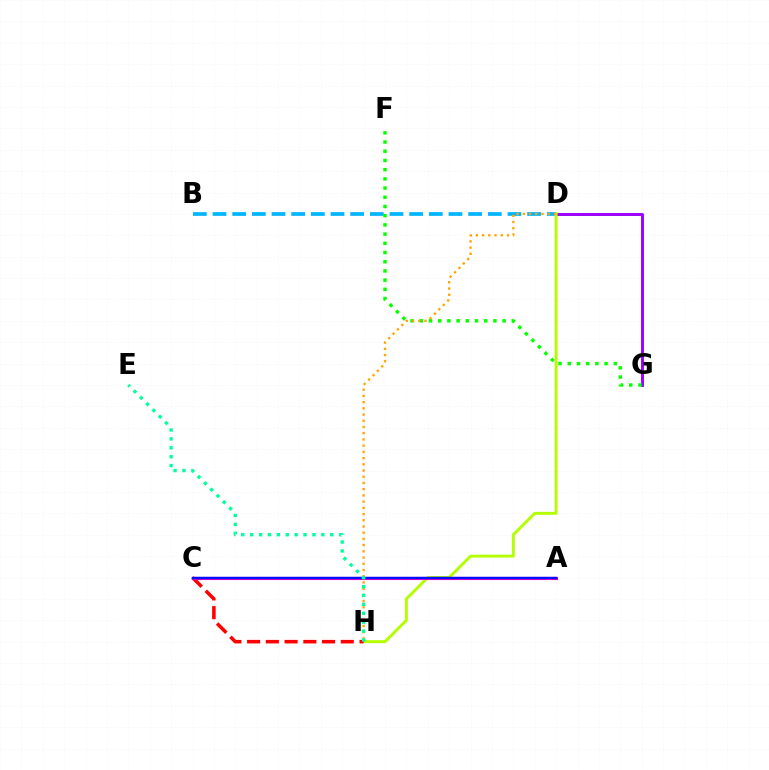{('B', 'D'): [{'color': '#00b5ff', 'line_style': 'dashed', 'thickness': 2.67}], ('D', 'G'): [{'color': '#9b00ff', 'line_style': 'solid', 'thickness': 2.11}], ('F', 'G'): [{'color': '#08ff00', 'line_style': 'dotted', 'thickness': 2.5}], ('D', 'H'): [{'color': '#b3ff00', 'line_style': 'solid', 'thickness': 2.11}, {'color': '#ffa500', 'line_style': 'dotted', 'thickness': 1.69}], ('C', 'H'): [{'color': '#ff0000', 'line_style': 'dashed', 'thickness': 2.55}], ('A', 'C'): [{'color': '#ff00bd', 'line_style': 'solid', 'thickness': 2.24}, {'color': '#0010ff', 'line_style': 'solid', 'thickness': 1.76}], ('E', 'H'): [{'color': '#00ff9d', 'line_style': 'dotted', 'thickness': 2.42}]}